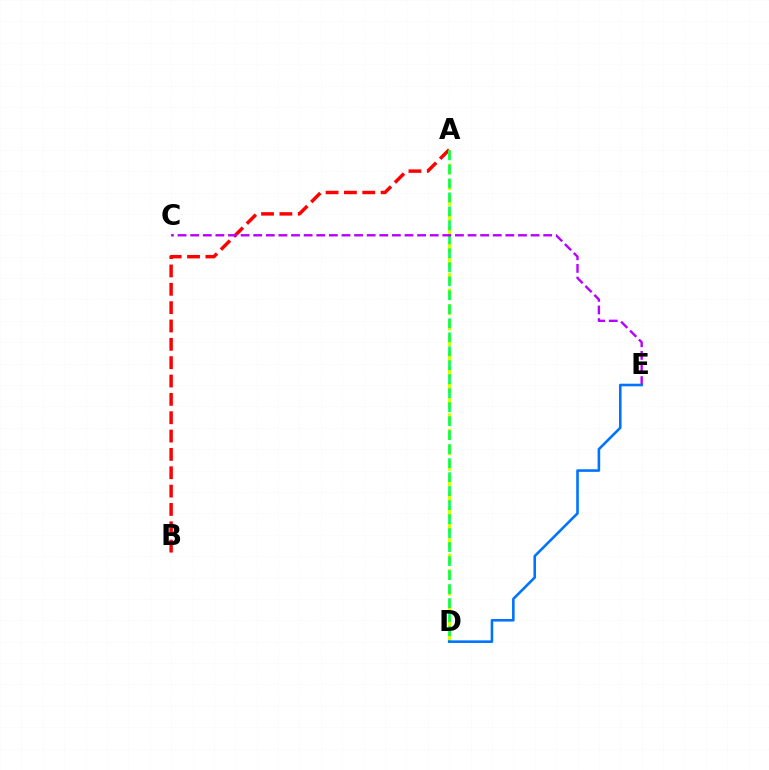{('A', 'B'): [{'color': '#ff0000', 'line_style': 'dashed', 'thickness': 2.49}], ('A', 'D'): [{'color': '#d1ff00', 'line_style': 'dashed', 'thickness': 2.12}, {'color': '#00ff5c', 'line_style': 'dashed', 'thickness': 1.9}], ('C', 'E'): [{'color': '#b900ff', 'line_style': 'dashed', 'thickness': 1.71}], ('D', 'E'): [{'color': '#0074ff', 'line_style': 'solid', 'thickness': 1.87}]}